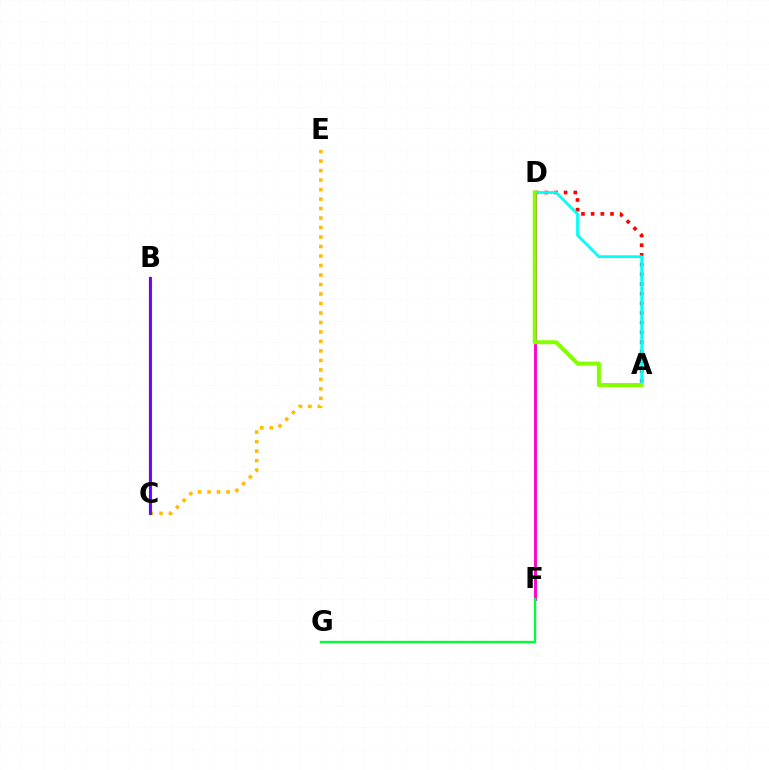{('C', 'E'): [{'color': '#ffbd00', 'line_style': 'dotted', 'thickness': 2.58}], ('D', 'F'): [{'color': '#ff00cf', 'line_style': 'solid', 'thickness': 2.09}], ('A', 'D'): [{'color': '#ff0000', 'line_style': 'dotted', 'thickness': 2.63}, {'color': '#00fff6', 'line_style': 'solid', 'thickness': 2.01}, {'color': '#84ff00', 'line_style': 'solid', 'thickness': 2.87}], ('B', 'C'): [{'color': '#004bff', 'line_style': 'solid', 'thickness': 2.2}, {'color': '#7200ff', 'line_style': 'solid', 'thickness': 1.53}], ('F', 'G'): [{'color': '#00ff39', 'line_style': 'solid', 'thickness': 1.73}]}